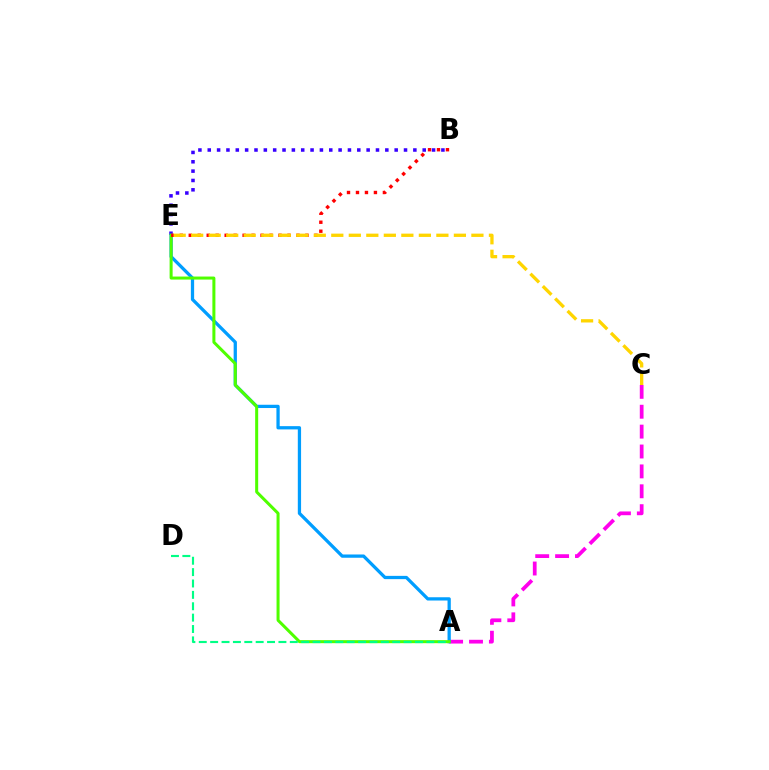{('A', 'C'): [{'color': '#ff00ed', 'line_style': 'dashed', 'thickness': 2.7}], ('B', 'E'): [{'color': '#3700ff', 'line_style': 'dotted', 'thickness': 2.54}, {'color': '#ff0000', 'line_style': 'dotted', 'thickness': 2.44}], ('A', 'E'): [{'color': '#009eff', 'line_style': 'solid', 'thickness': 2.35}, {'color': '#4fff00', 'line_style': 'solid', 'thickness': 2.17}], ('C', 'E'): [{'color': '#ffd500', 'line_style': 'dashed', 'thickness': 2.38}], ('A', 'D'): [{'color': '#00ff86', 'line_style': 'dashed', 'thickness': 1.55}]}